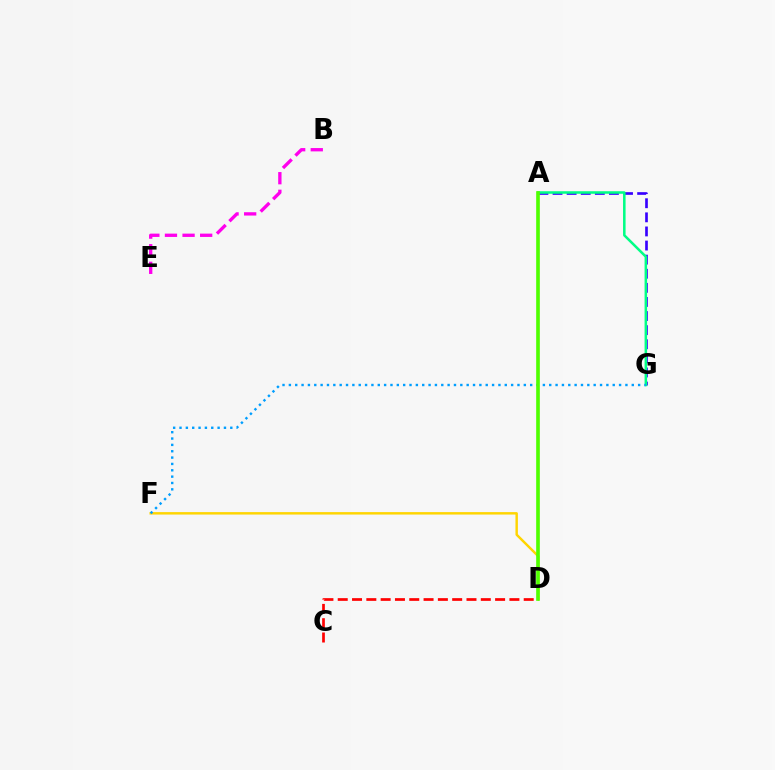{('C', 'D'): [{'color': '#ff0000', 'line_style': 'dashed', 'thickness': 1.94}], ('A', 'G'): [{'color': '#3700ff', 'line_style': 'dashed', 'thickness': 1.92}, {'color': '#00ff86', 'line_style': 'solid', 'thickness': 1.82}], ('B', 'E'): [{'color': '#ff00ed', 'line_style': 'dashed', 'thickness': 2.39}], ('D', 'F'): [{'color': '#ffd500', 'line_style': 'solid', 'thickness': 1.75}], ('F', 'G'): [{'color': '#009eff', 'line_style': 'dotted', 'thickness': 1.73}], ('A', 'D'): [{'color': '#4fff00', 'line_style': 'solid', 'thickness': 2.63}]}